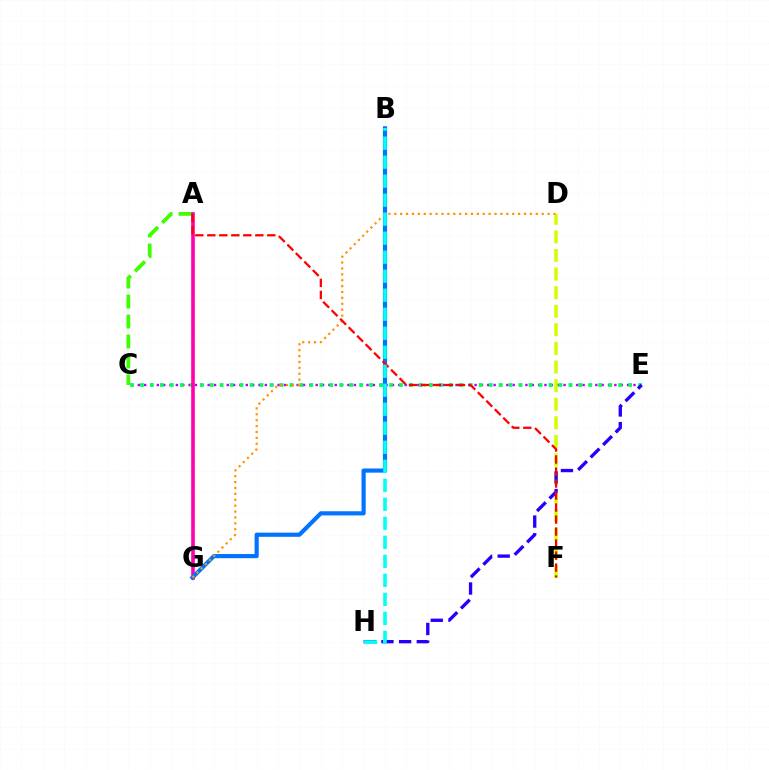{('C', 'E'): [{'color': '#b900ff', 'line_style': 'dotted', 'thickness': 1.73}, {'color': '#00ff5c', 'line_style': 'dotted', 'thickness': 2.71}], ('D', 'F'): [{'color': '#d1ff00', 'line_style': 'dashed', 'thickness': 2.53}], ('A', 'C'): [{'color': '#3dff00', 'line_style': 'dashed', 'thickness': 2.71}], ('A', 'G'): [{'color': '#ff00ac', 'line_style': 'solid', 'thickness': 2.6}], ('B', 'G'): [{'color': '#0074ff', 'line_style': 'solid', 'thickness': 2.99}], ('E', 'H'): [{'color': '#2500ff', 'line_style': 'dashed', 'thickness': 2.4}], ('D', 'G'): [{'color': '#ff9400', 'line_style': 'dotted', 'thickness': 1.6}], ('A', 'F'): [{'color': '#ff0000', 'line_style': 'dashed', 'thickness': 1.63}], ('B', 'H'): [{'color': '#00fff6', 'line_style': 'dashed', 'thickness': 2.58}]}